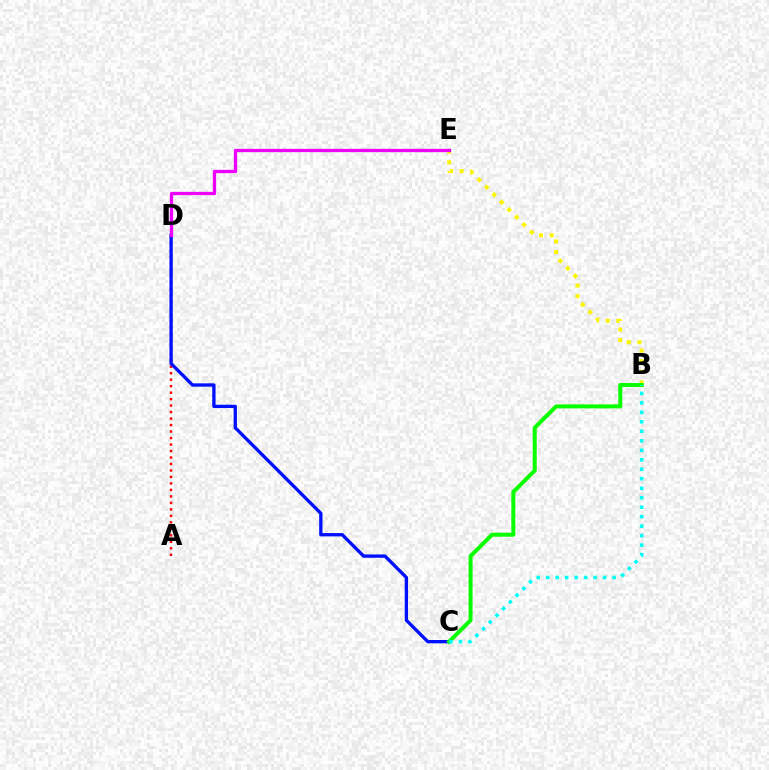{('A', 'D'): [{'color': '#ff0000', 'line_style': 'dotted', 'thickness': 1.76}], ('C', 'D'): [{'color': '#0010ff', 'line_style': 'solid', 'thickness': 2.39}], ('B', 'E'): [{'color': '#fcf500', 'line_style': 'dotted', 'thickness': 2.88}], ('D', 'E'): [{'color': '#ee00ff', 'line_style': 'solid', 'thickness': 2.38}], ('B', 'C'): [{'color': '#08ff00', 'line_style': 'solid', 'thickness': 2.87}, {'color': '#00fff6', 'line_style': 'dotted', 'thickness': 2.58}]}